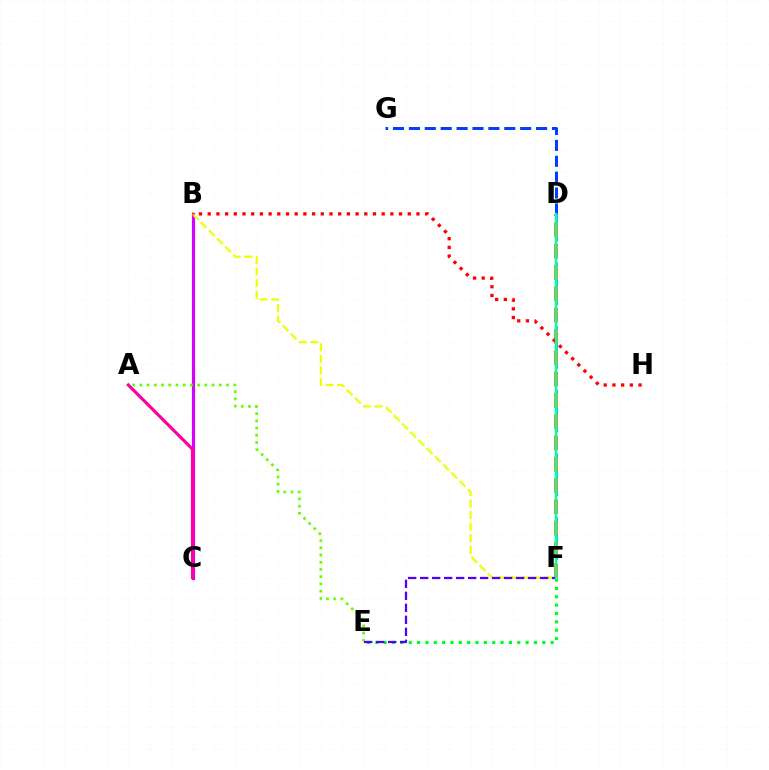{('D', 'F'): [{'color': '#00c7ff', 'line_style': 'dashed', 'thickness': 2.16}, {'color': '#ff8800', 'line_style': 'dashed', 'thickness': 2.89}, {'color': '#00ffaf', 'line_style': 'solid', 'thickness': 1.75}], ('B', 'C'): [{'color': '#d600ff', 'line_style': 'solid', 'thickness': 2.27}], ('A', 'E'): [{'color': '#66ff00', 'line_style': 'dotted', 'thickness': 1.96}], ('B', 'F'): [{'color': '#eeff00', 'line_style': 'dashed', 'thickness': 1.57}], ('A', 'C'): [{'color': '#ff00a0', 'line_style': 'solid', 'thickness': 2.27}], ('E', 'F'): [{'color': '#00ff27', 'line_style': 'dotted', 'thickness': 2.27}, {'color': '#4f00ff', 'line_style': 'dashed', 'thickness': 1.63}], ('B', 'H'): [{'color': '#ff0000', 'line_style': 'dotted', 'thickness': 2.36}], ('D', 'G'): [{'color': '#003fff', 'line_style': 'dashed', 'thickness': 2.16}]}